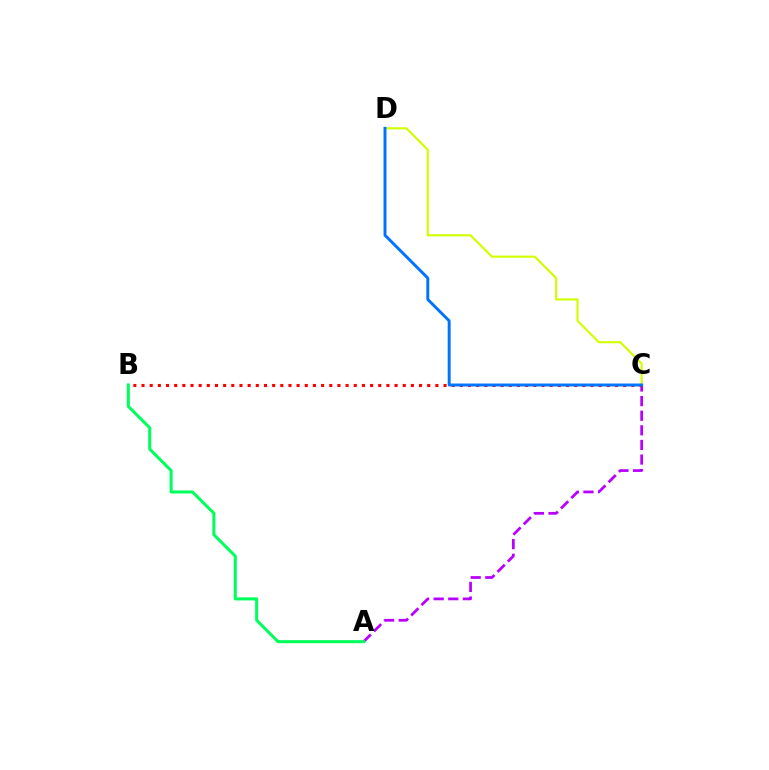{('C', 'D'): [{'color': '#d1ff00', 'line_style': 'solid', 'thickness': 1.55}, {'color': '#0074ff', 'line_style': 'solid', 'thickness': 2.12}], ('A', 'C'): [{'color': '#b900ff', 'line_style': 'dashed', 'thickness': 1.98}], ('B', 'C'): [{'color': '#ff0000', 'line_style': 'dotted', 'thickness': 2.22}], ('A', 'B'): [{'color': '#00ff5c', 'line_style': 'solid', 'thickness': 2.18}]}